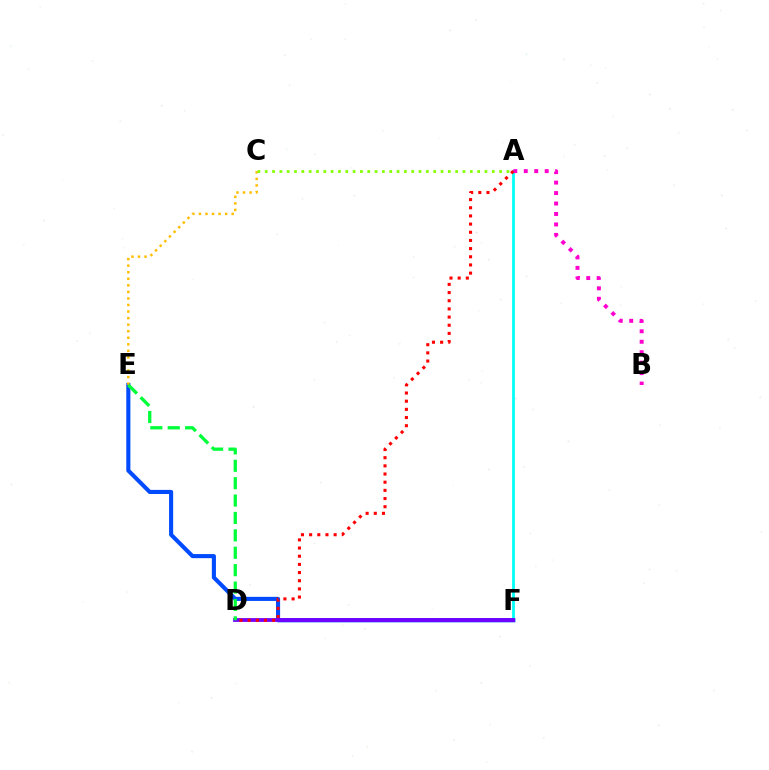{('A', 'F'): [{'color': '#00fff6', 'line_style': 'solid', 'thickness': 2.0}], ('E', 'F'): [{'color': '#004bff', 'line_style': 'solid', 'thickness': 2.95}], ('C', 'E'): [{'color': '#ffbd00', 'line_style': 'dotted', 'thickness': 1.78}], ('A', 'B'): [{'color': '#ff00cf', 'line_style': 'dotted', 'thickness': 2.84}], ('D', 'F'): [{'color': '#7200ff', 'line_style': 'solid', 'thickness': 2.73}], ('A', 'C'): [{'color': '#84ff00', 'line_style': 'dotted', 'thickness': 1.99}], ('A', 'D'): [{'color': '#ff0000', 'line_style': 'dotted', 'thickness': 2.22}], ('D', 'E'): [{'color': '#00ff39', 'line_style': 'dashed', 'thickness': 2.36}]}